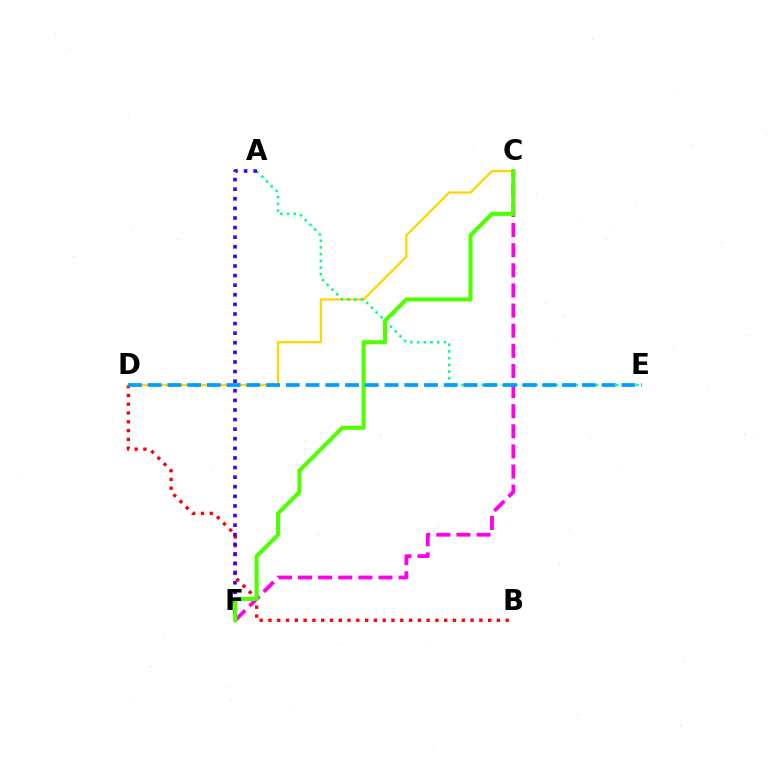{('B', 'D'): [{'color': '#ff0000', 'line_style': 'dotted', 'thickness': 2.39}], ('C', 'F'): [{'color': '#ff00ed', 'line_style': 'dashed', 'thickness': 2.73}, {'color': '#4fff00', 'line_style': 'solid', 'thickness': 2.92}], ('C', 'D'): [{'color': '#ffd500', 'line_style': 'solid', 'thickness': 1.63}], ('A', 'E'): [{'color': '#00ff86', 'line_style': 'dotted', 'thickness': 1.82}], ('A', 'F'): [{'color': '#3700ff', 'line_style': 'dotted', 'thickness': 2.61}], ('D', 'E'): [{'color': '#009eff', 'line_style': 'dashed', 'thickness': 2.68}]}